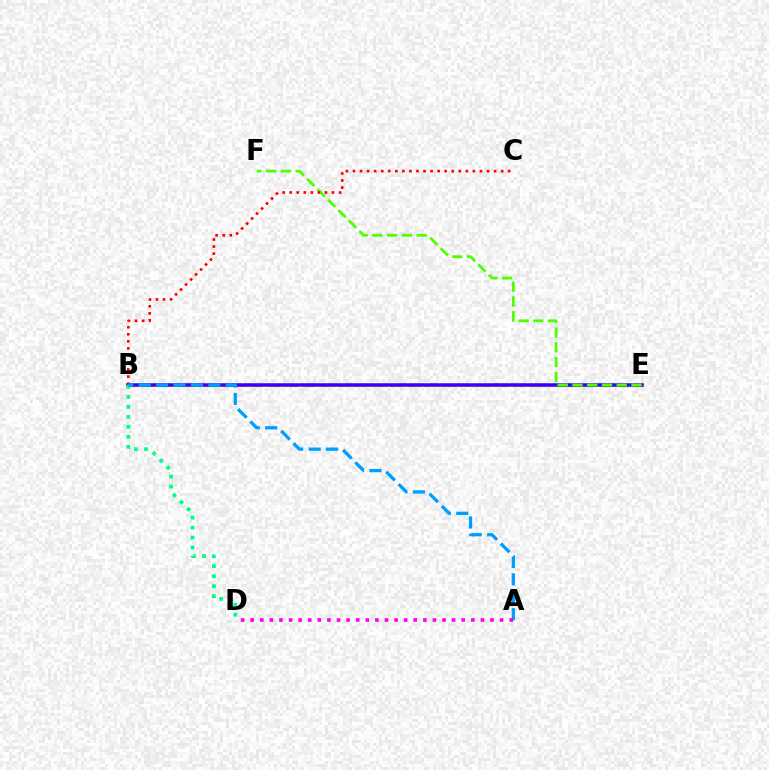{('B', 'E'): [{'color': '#ffd500', 'line_style': 'dashed', 'thickness': 2.37}, {'color': '#3700ff', 'line_style': 'solid', 'thickness': 2.52}], ('E', 'F'): [{'color': '#4fff00', 'line_style': 'dashed', 'thickness': 2.01}], ('B', 'D'): [{'color': '#00ff86', 'line_style': 'dotted', 'thickness': 2.71}], ('B', 'C'): [{'color': '#ff0000', 'line_style': 'dotted', 'thickness': 1.92}], ('A', 'B'): [{'color': '#009eff', 'line_style': 'dashed', 'thickness': 2.37}], ('A', 'D'): [{'color': '#ff00ed', 'line_style': 'dotted', 'thickness': 2.61}]}